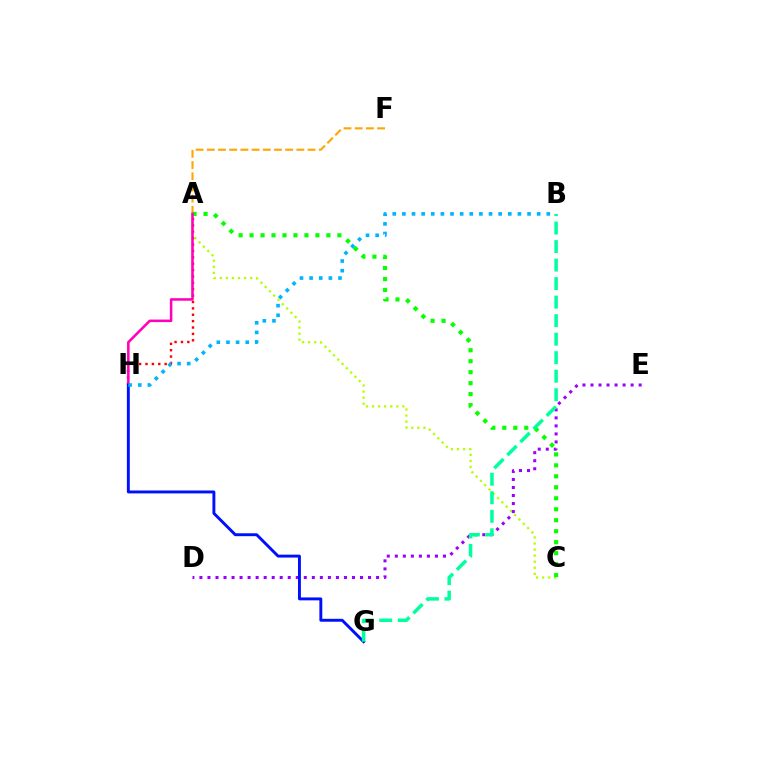{('A', 'H'): [{'color': '#ff0000', 'line_style': 'dotted', 'thickness': 1.73}, {'color': '#ff00bd', 'line_style': 'solid', 'thickness': 1.84}], ('A', 'C'): [{'color': '#b3ff00', 'line_style': 'dotted', 'thickness': 1.65}, {'color': '#08ff00', 'line_style': 'dotted', 'thickness': 2.98}], ('D', 'E'): [{'color': '#9b00ff', 'line_style': 'dotted', 'thickness': 2.18}], ('A', 'F'): [{'color': '#ffa500', 'line_style': 'dashed', 'thickness': 1.52}], ('G', 'H'): [{'color': '#0010ff', 'line_style': 'solid', 'thickness': 2.1}], ('B', 'H'): [{'color': '#00b5ff', 'line_style': 'dotted', 'thickness': 2.62}], ('B', 'G'): [{'color': '#00ff9d', 'line_style': 'dashed', 'thickness': 2.52}]}